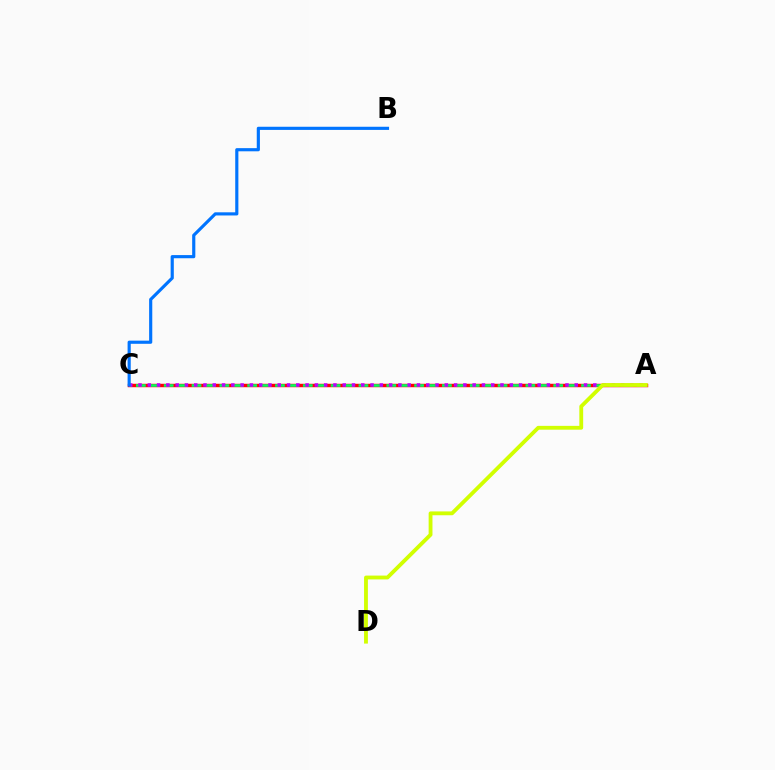{('A', 'C'): [{'color': '#ff0000', 'line_style': 'solid', 'thickness': 2.48}, {'color': '#00ff5c', 'line_style': 'dashed', 'thickness': 1.89}, {'color': '#b900ff', 'line_style': 'dotted', 'thickness': 2.52}], ('A', 'D'): [{'color': '#d1ff00', 'line_style': 'solid', 'thickness': 2.76}], ('B', 'C'): [{'color': '#0074ff', 'line_style': 'solid', 'thickness': 2.27}]}